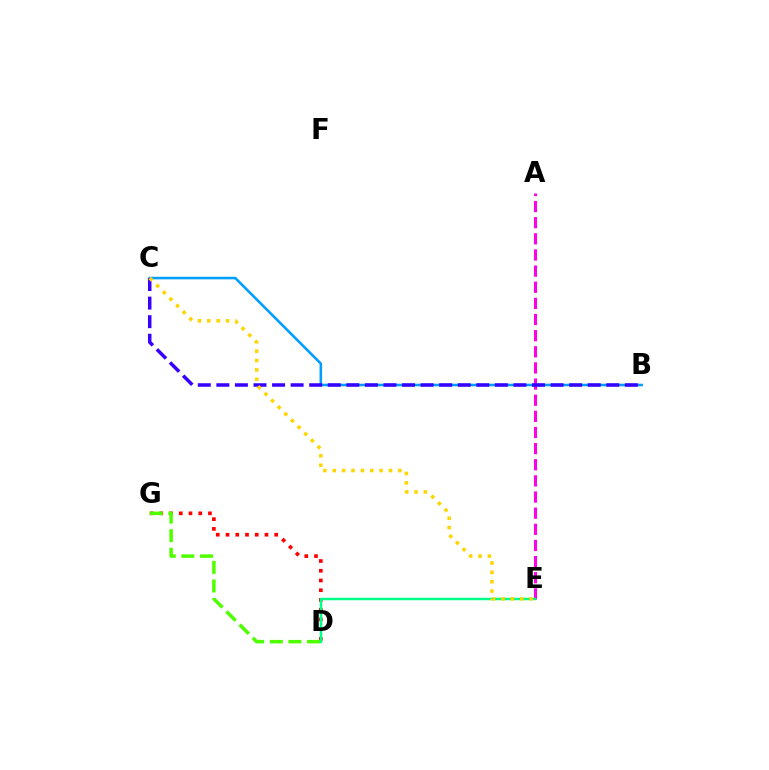{('D', 'G'): [{'color': '#ff0000', 'line_style': 'dotted', 'thickness': 2.64}, {'color': '#4fff00', 'line_style': 'dashed', 'thickness': 2.53}], ('B', 'C'): [{'color': '#009eff', 'line_style': 'solid', 'thickness': 1.85}, {'color': '#3700ff', 'line_style': 'dashed', 'thickness': 2.52}], ('A', 'E'): [{'color': '#ff00ed', 'line_style': 'dashed', 'thickness': 2.19}], ('D', 'E'): [{'color': '#00ff86', 'line_style': 'solid', 'thickness': 1.78}], ('C', 'E'): [{'color': '#ffd500', 'line_style': 'dotted', 'thickness': 2.55}]}